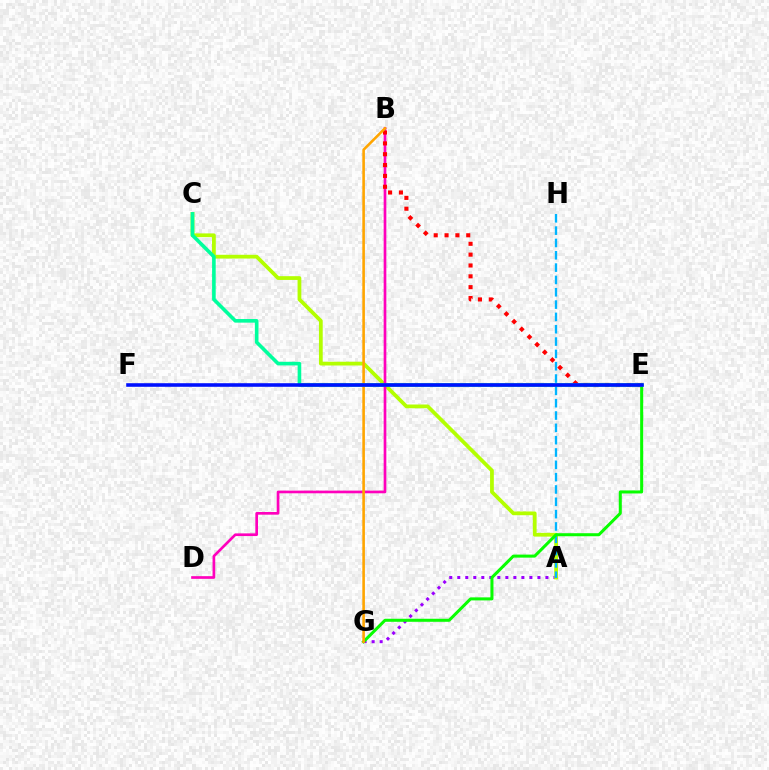{('A', 'G'): [{'color': '#9b00ff', 'line_style': 'dotted', 'thickness': 2.18}], ('A', 'C'): [{'color': '#b3ff00', 'line_style': 'solid', 'thickness': 2.71}], ('A', 'H'): [{'color': '#00b5ff', 'line_style': 'dashed', 'thickness': 1.67}], ('E', 'G'): [{'color': '#08ff00', 'line_style': 'solid', 'thickness': 2.18}], ('B', 'D'): [{'color': '#ff00bd', 'line_style': 'solid', 'thickness': 1.93}], ('B', 'E'): [{'color': '#ff0000', 'line_style': 'dotted', 'thickness': 2.95}], ('B', 'G'): [{'color': '#ffa500', 'line_style': 'solid', 'thickness': 1.87}], ('C', 'E'): [{'color': '#00ff9d', 'line_style': 'solid', 'thickness': 2.6}], ('E', 'F'): [{'color': '#0010ff', 'line_style': 'solid', 'thickness': 2.58}]}